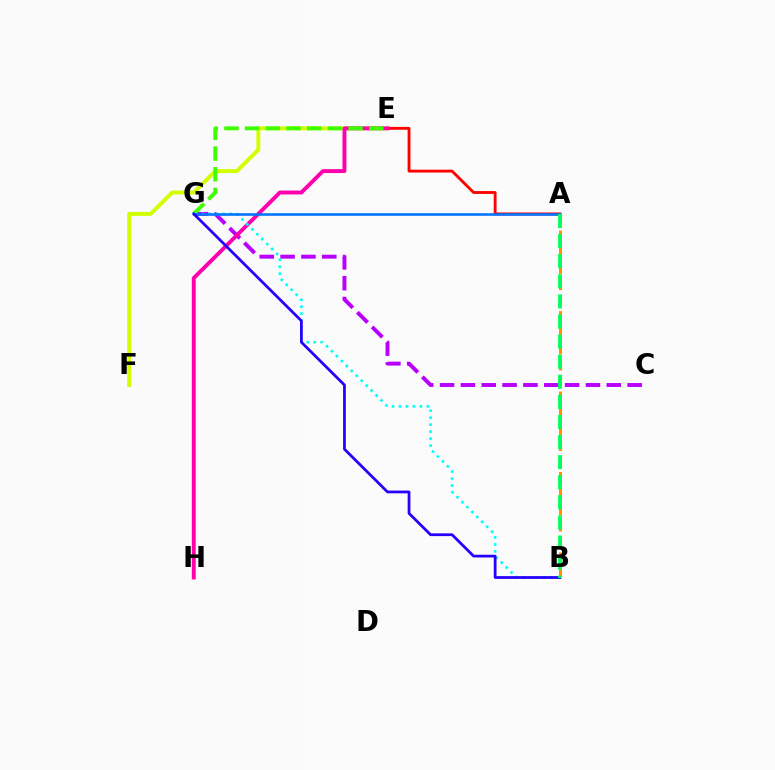{('E', 'F'): [{'color': '#d1ff00', 'line_style': 'solid', 'thickness': 2.82}], ('C', 'G'): [{'color': '#b900ff', 'line_style': 'dashed', 'thickness': 2.83}], ('A', 'E'): [{'color': '#ff0000', 'line_style': 'solid', 'thickness': 2.05}], ('E', 'H'): [{'color': '#ff00ac', 'line_style': 'solid', 'thickness': 2.81}], ('E', 'G'): [{'color': '#3dff00', 'line_style': 'dashed', 'thickness': 2.81}], ('B', 'G'): [{'color': '#00fff6', 'line_style': 'dotted', 'thickness': 1.9}, {'color': '#2500ff', 'line_style': 'solid', 'thickness': 1.98}], ('A', 'B'): [{'color': '#ff9400', 'line_style': 'dashed', 'thickness': 2.19}, {'color': '#00ff5c', 'line_style': 'dashed', 'thickness': 2.73}], ('A', 'G'): [{'color': '#0074ff', 'line_style': 'solid', 'thickness': 1.87}]}